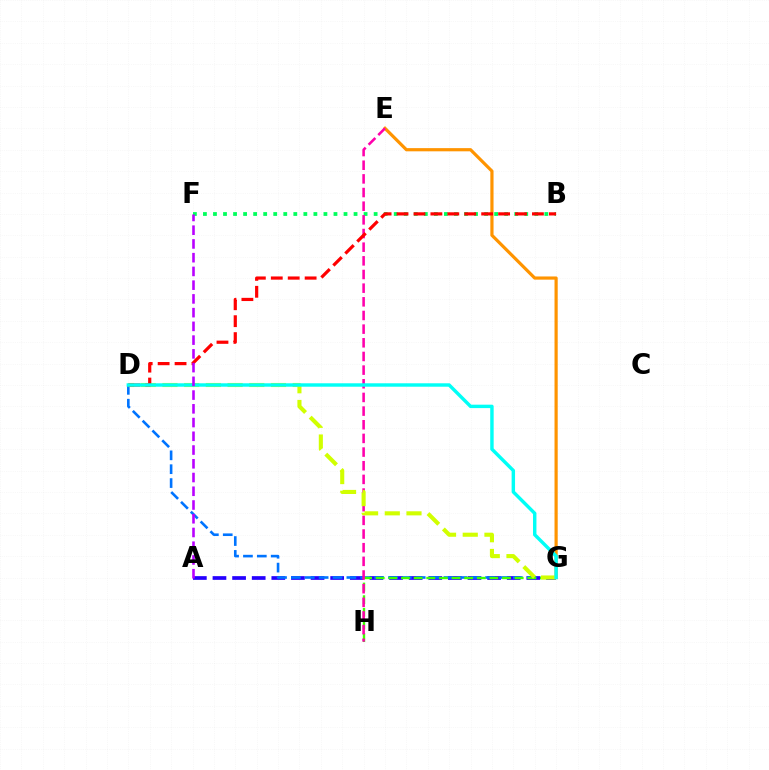{('E', 'G'): [{'color': '#ff9400', 'line_style': 'solid', 'thickness': 2.29}], ('A', 'G'): [{'color': '#2500ff', 'line_style': 'dashed', 'thickness': 2.66}], ('B', 'F'): [{'color': '#00ff5c', 'line_style': 'dotted', 'thickness': 2.73}], ('D', 'G'): [{'color': '#0074ff', 'line_style': 'dashed', 'thickness': 1.88}, {'color': '#d1ff00', 'line_style': 'dashed', 'thickness': 2.95}, {'color': '#00fff6', 'line_style': 'solid', 'thickness': 2.47}], ('G', 'H'): [{'color': '#3dff00', 'line_style': 'dashed', 'thickness': 1.72}], ('E', 'H'): [{'color': '#ff00ac', 'line_style': 'dashed', 'thickness': 1.86}], ('B', 'D'): [{'color': '#ff0000', 'line_style': 'dashed', 'thickness': 2.3}], ('A', 'F'): [{'color': '#b900ff', 'line_style': 'dashed', 'thickness': 1.87}]}